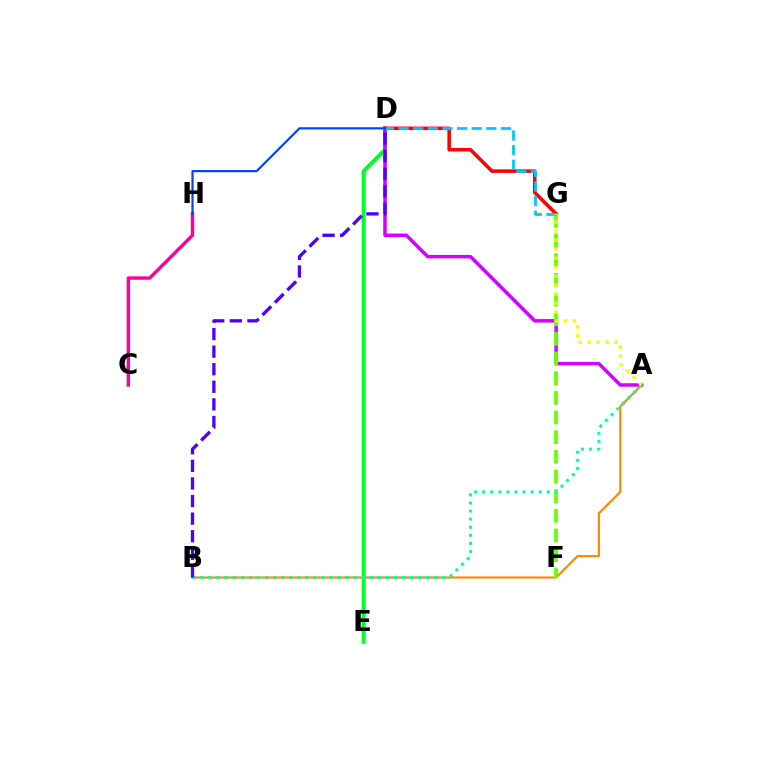{('A', 'B'): [{'color': '#ff8800', 'line_style': 'solid', 'thickness': 1.55}, {'color': '#00ffaf', 'line_style': 'dotted', 'thickness': 2.19}], ('D', 'E'): [{'color': '#00ff27', 'line_style': 'solid', 'thickness': 2.86}], ('D', 'G'): [{'color': '#ff0000', 'line_style': 'solid', 'thickness': 2.54}, {'color': '#00c7ff', 'line_style': 'dashed', 'thickness': 1.98}], ('A', 'D'): [{'color': '#d600ff', 'line_style': 'solid', 'thickness': 2.51}], ('F', 'G'): [{'color': '#66ff00', 'line_style': 'dashed', 'thickness': 2.67}], ('C', 'H'): [{'color': '#ff00a0', 'line_style': 'solid', 'thickness': 2.47}], ('D', 'H'): [{'color': '#003fff', 'line_style': 'solid', 'thickness': 1.56}], ('B', 'D'): [{'color': '#4f00ff', 'line_style': 'dashed', 'thickness': 2.39}], ('A', 'G'): [{'color': '#eeff00', 'line_style': 'dotted', 'thickness': 2.45}]}